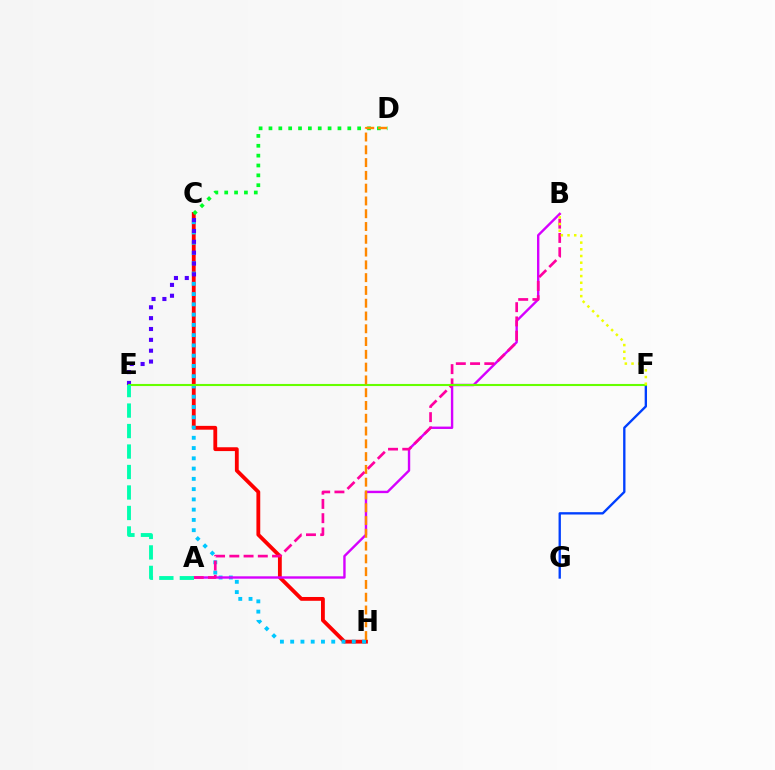{('C', 'H'): [{'color': '#ff0000', 'line_style': 'solid', 'thickness': 2.75}, {'color': '#00c7ff', 'line_style': 'dotted', 'thickness': 2.79}], ('A', 'B'): [{'color': '#d600ff', 'line_style': 'solid', 'thickness': 1.72}, {'color': '#ff00a0', 'line_style': 'dashed', 'thickness': 1.94}], ('F', 'G'): [{'color': '#003fff', 'line_style': 'solid', 'thickness': 1.69}], ('C', 'E'): [{'color': '#4f00ff', 'line_style': 'dotted', 'thickness': 2.95}], ('E', 'F'): [{'color': '#66ff00', 'line_style': 'solid', 'thickness': 1.51}], ('A', 'E'): [{'color': '#00ffaf', 'line_style': 'dashed', 'thickness': 2.78}], ('B', 'F'): [{'color': '#eeff00', 'line_style': 'dotted', 'thickness': 1.82}], ('C', 'D'): [{'color': '#00ff27', 'line_style': 'dotted', 'thickness': 2.68}], ('D', 'H'): [{'color': '#ff8800', 'line_style': 'dashed', 'thickness': 1.74}]}